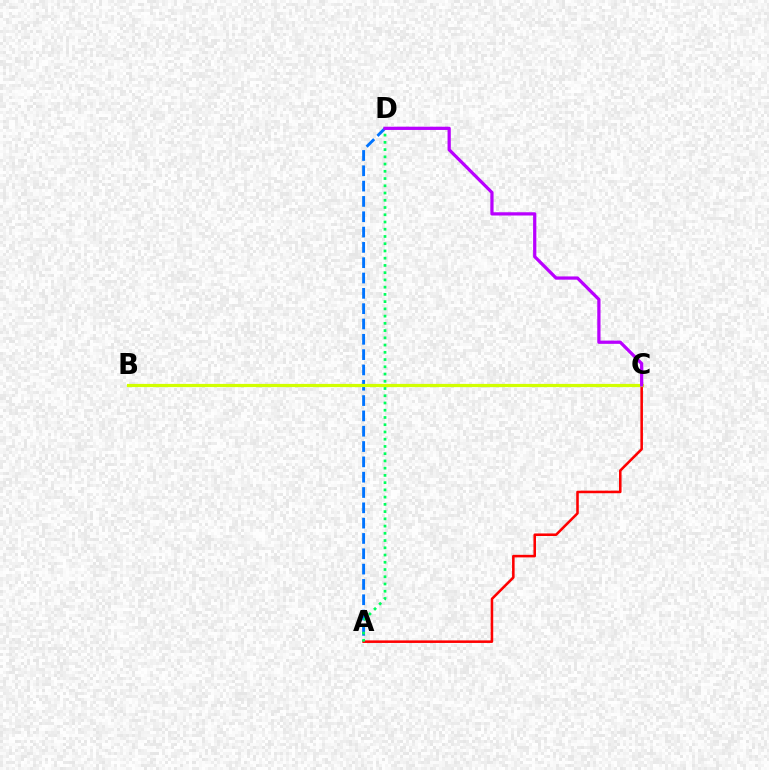{('A', 'D'): [{'color': '#0074ff', 'line_style': 'dashed', 'thickness': 2.08}, {'color': '#00ff5c', 'line_style': 'dotted', 'thickness': 1.97}], ('A', 'C'): [{'color': '#ff0000', 'line_style': 'solid', 'thickness': 1.84}], ('B', 'C'): [{'color': '#d1ff00', 'line_style': 'solid', 'thickness': 2.3}], ('C', 'D'): [{'color': '#b900ff', 'line_style': 'solid', 'thickness': 2.34}]}